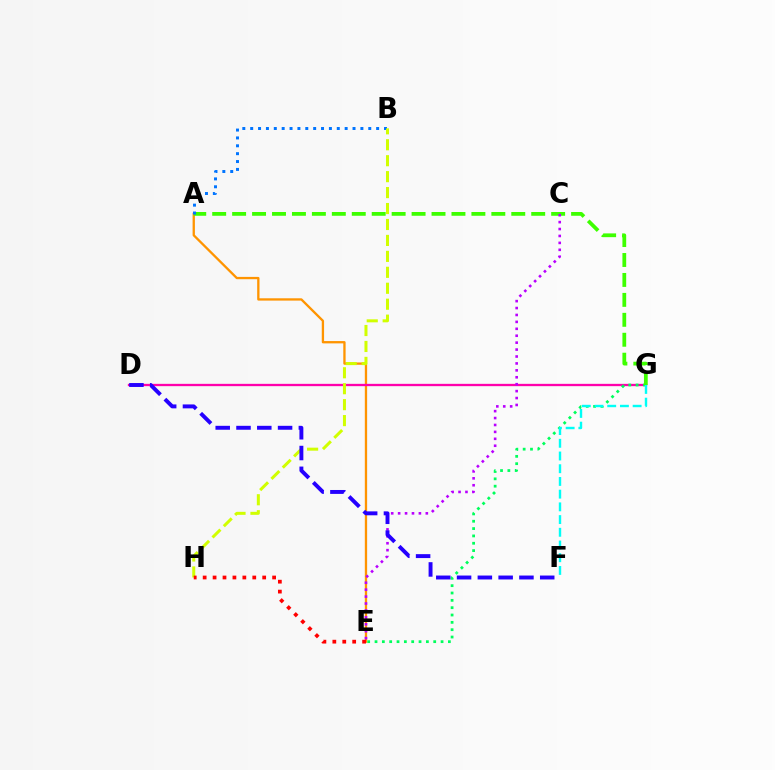{('A', 'E'): [{'color': '#ff9400', 'line_style': 'solid', 'thickness': 1.66}], ('D', 'G'): [{'color': '#ff00ac', 'line_style': 'solid', 'thickness': 1.66}], ('E', 'G'): [{'color': '#00ff5c', 'line_style': 'dotted', 'thickness': 1.99}], ('A', 'G'): [{'color': '#3dff00', 'line_style': 'dashed', 'thickness': 2.71}], ('C', 'E'): [{'color': '#b900ff', 'line_style': 'dotted', 'thickness': 1.88}], ('A', 'B'): [{'color': '#0074ff', 'line_style': 'dotted', 'thickness': 2.14}], ('B', 'H'): [{'color': '#d1ff00', 'line_style': 'dashed', 'thickness': 2.17}], ('D', 'F'): [{'color': '#2500ff', 'line_style': 'dashed', 'thickness': 2.82}], ('E', 'H'): [{'color': '#ff0000', 'line_style': 'dotted', 'thickness': 2.7}], ('F', 'G'): [{'color': '#00fff6', 'line_style': 'dashed', 'thickness': 1.73}]}